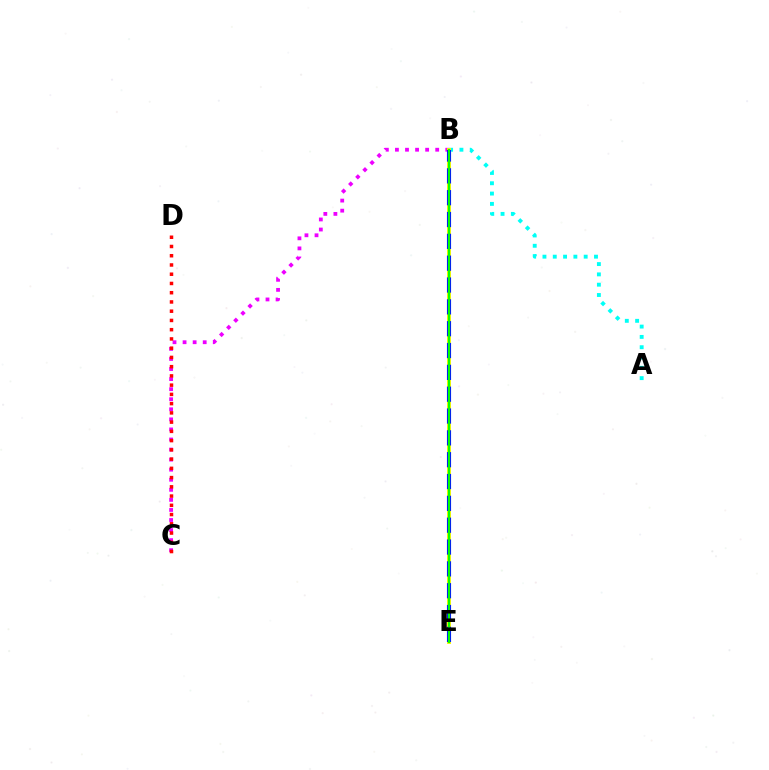{('B', 'C'): [{'color': '#ee00ff', 'line_style': 'dotted', 'thickness': 2.73}], ('C', 'D'): [{'color': '#ff0000', 'line_style': 'dotted', 'thickness': 2.51}], ('A', 'B'): [{'color': '#00fff6', 'line_style': 'dotted', 'thickness': 2.8}], ('B', 'E'): [{'color': '#fcf500', 'line_style': 'solid', 'thickness': 2.81}, {'color': '#0010ff', 'line_style': 'dashed', 'thickness': 2.97}, {'color': '#08ff00', 'line_style': 'solid', 'thickness': 1.57}]}